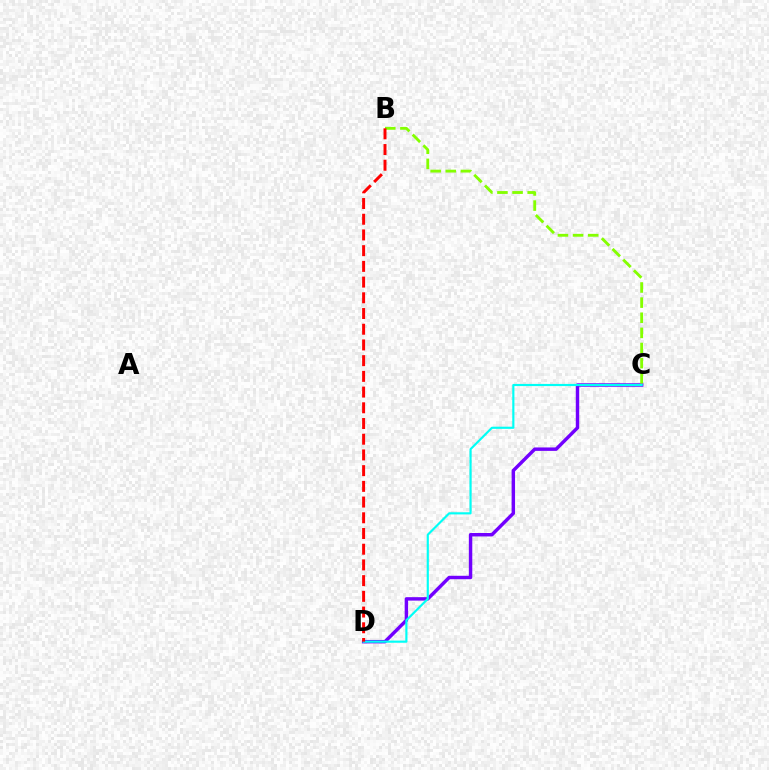{('C', 'D'): [{'color': '#7200ff', 'line_style': 'solid', 'thickness': 2.47}, {'color': '#00fff6', 'line_style': 'solid', 'thickness': 1.55}], ('B', 'C'): [{'color': '#84ff00', 'line_style': 'dashed', 'thickness': 2.05}], ('B', 'D'): [{'color': '#ff0000', 'line_style': 'dashed', 'thickness': 2.13}]}